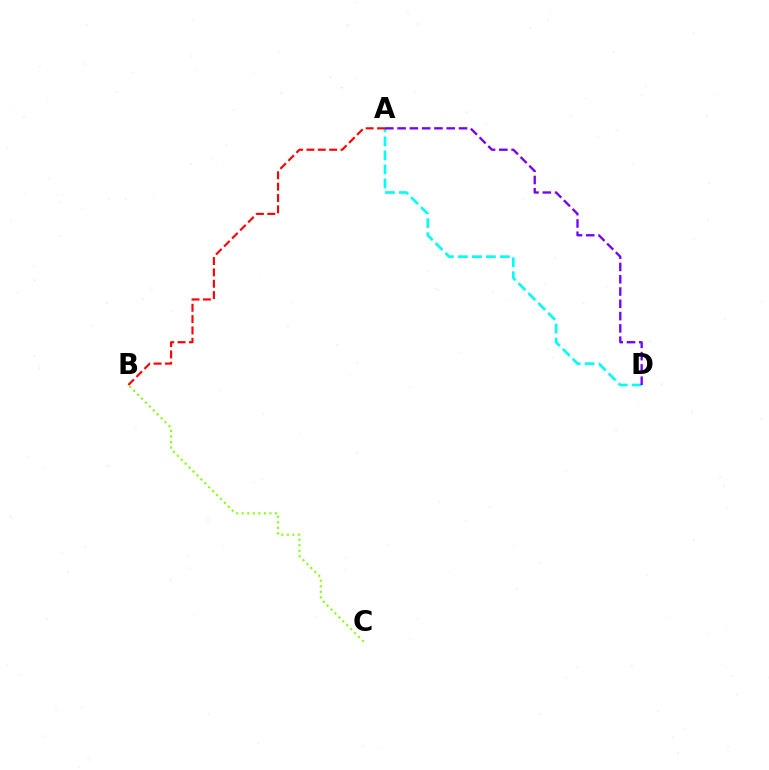{('A', 'D'): [{'color': '#00fff6', 'line_style': 'dashed', 'thickness': 1.9}, {'color': '#7200ff', 'line_style': 'dashed', 'thickness': 1.67}], ('B', 'C'): [{'color': '#84ff00', 'line_style': 'dotted', 'thickness': 1.51}], ('A', 'B'): [{'color': '#ff0000', 'line_style': 'dashed', 'thickness': 1.54}]}